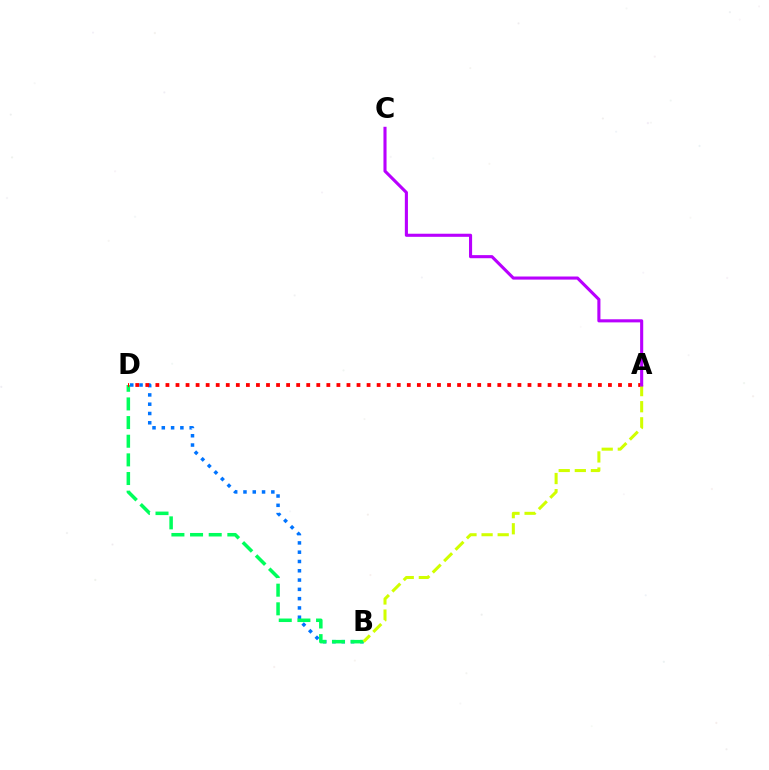{('B', 'D'): [{'color': '#0074ff', 'line_style': 'dotted', 'thickness': 2.52}, {'color': '#00ff5c', 'line_style': 'dashed', 'thickness': 2.53}], ('A', 'D'): [{'color': '#ff0000', 'line_style': 'dotted', 'thickness': 2.73}], ('A', 'B'): [{'color': '#d1ff00', 'line_style': 'dashed', 'thickness': 2.19}], ('A', 'C'): [{'color': '#b900ff', 'line_style': 'solid', 'thickness': 2.23}]}